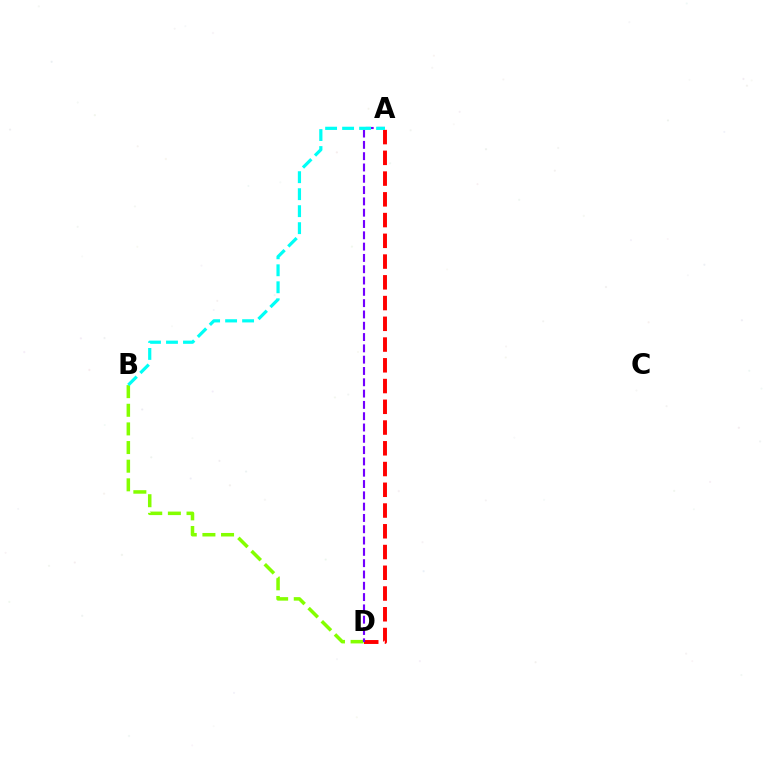{('B', 'D'): [{'color': '#84ff00', 'line_style': 'dashed', 'thickness': 2.53}], ('A', 'D'): [{'color': '#ff0000', 'line_style': 'dashed', 'thickness': 2.82}, {'color': '#7200ff', 'line_style': 'dashed', 'thickness': 1.54}], ('A', 'B'): [{'color': '#00fff6', 'line_style': 'dashed', 'thickness': 2.31}]}